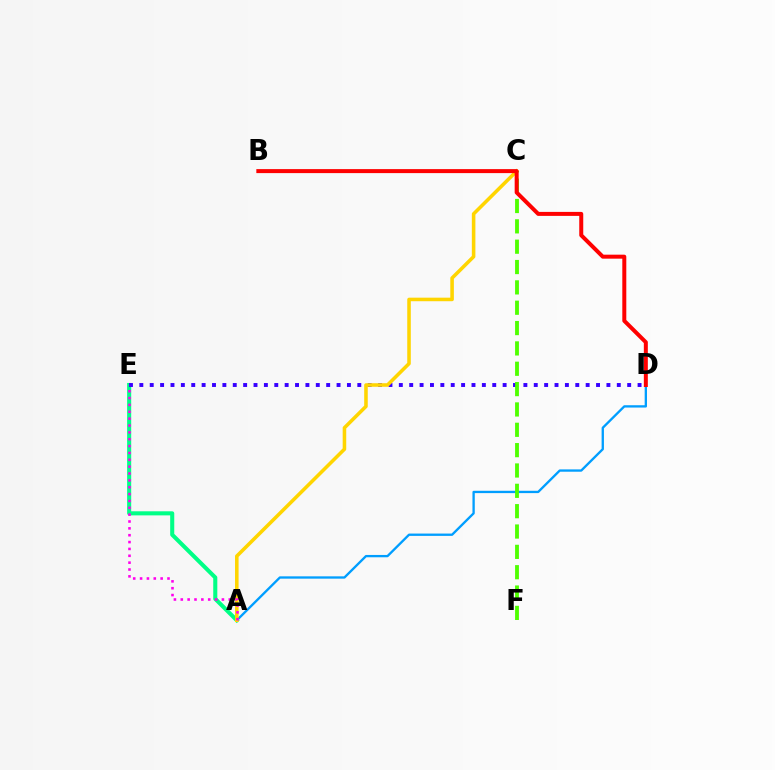{('A', 'D'): [{'color': '#009eff', 'line_style': 'solid', 'thickness': 1.68}], ('A', 'E'): [{'color': '#00ff86', 'line_style': 'solid', 'thickness': 2.93}, {'color': '#ff00ed', 'line_style': 'dotted', 'thickness': 1.86}], ('D', 'E'): [{'color': '#3700ff', 'line_style': 'dotted', 'thickness': 2.82}], ('A', 'C'): [{'color': '#ffd500', 'line_style': 'solid', 'thickness': 2.56}], ('C', 'F'): [{'color': '#4fff00', 'line_style': 'dashed', 'thickness': 2.76}], ('B', 'D'): [{'color': '#ff0000', 'line_style': 'solid', 'thickness': 2.87}]}